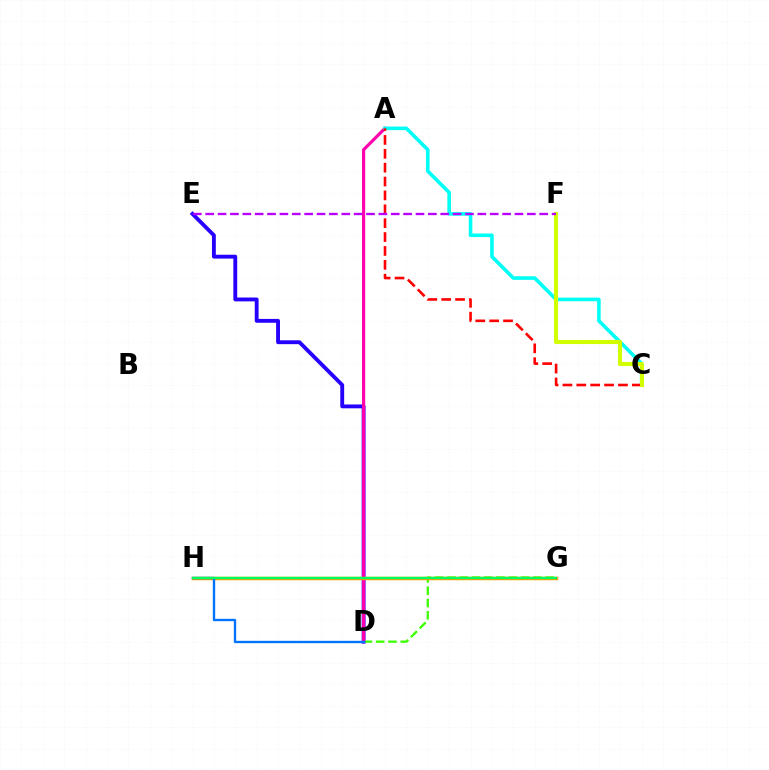{('D', 'E'): [{'color': '#2500ff', 'line_style': 'solid', 'thickness': 2.78}], ('D', 'G'): [{'color': '#3dff00', 'line_style': 'dashed', 'thickness': 1.67}], ('A', 'D'): [{'color': '#ff00ac', 'line_style': 'solid', 'thickness': 2.27}], ('A', 'C'): [{'color': '#00fff6', 'line_style': 'solid', 'thickness': 2.58}, {'color': '#ff0000', 'line_style': 'dashed', 'thickness': 1.89}], ('G', 'H'): [{'color': '#ff9400', 'line_style': 'solid', 'thickness': 2.49}, {'color': '#00ff5c', 'line_style': 'solid', 'thickness': 1.68}], ('D', 'H'): [{'color': '#0074ff', 'line_style': 'solid', 'thickness': 1.7}], ('C', 'F'): [{'color': '#d1ff00', 'line_style': 'solid', 'thickness': 2.94}], ('E', 'F'): [{'color': '#b900ff', 'line_style': 'dashed', 'thickness': 1.68}]}